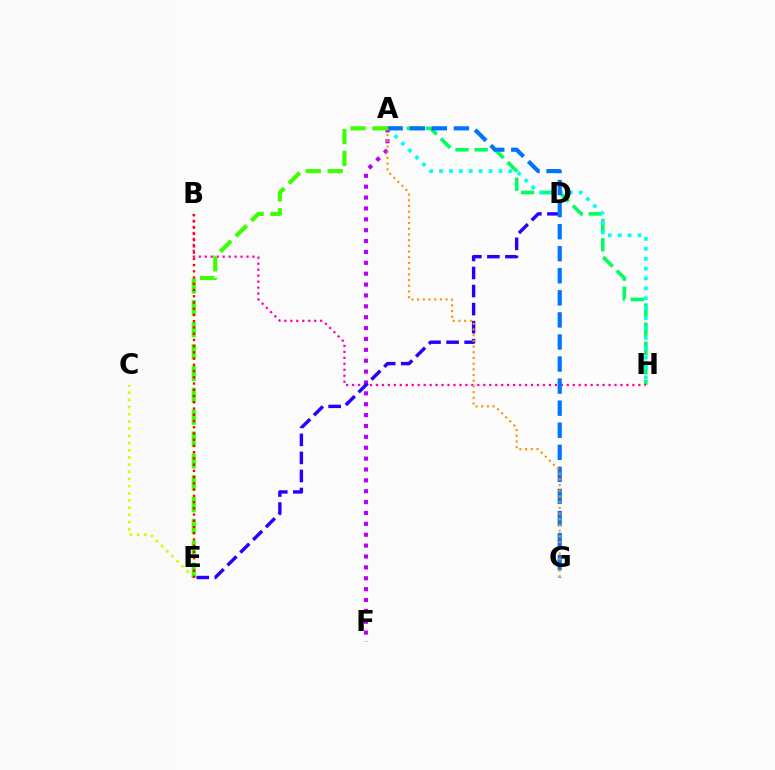{('A', 'H'): [{'color': '#00ff5c', 'line_style': 'dashed', 'thickness': 2.6}, {'color': '#00fff6', 'line_style': 'dotted', 'thickness': 2.69}], ('B', 'H'): [{'color': '#ff00ac', 'line_style': 'dotted', 'thickness': 1.62}], ('C', 'E'): [{'color': '#d1ff00', 'line_style': 'dotted', 'thickness': 1.95}], ('A', 'F'): [{'color': '#b900ff', 'line_style': 'dotted', 'thickness': 2.96}], ('D', 'E'): [{'color': '#2500ff', 'line_style': 'dashed', 'thickness': 2.45}], ('A', 'G'): [{'color': '#0074ff', 'line_style': 'dashed', 'thickness': 3.0}, {'color': '#ff9400', 'line_style': 'dotted', 'thickness': 1.55}], ('A', 'E'): [{'color': '#3dff00', 'line_style': 'dashed', 'thickness': 2.97}], ('B', 'E'): [{'color': '#ff0000', 'line_style': 'dotted', 'thickness': 1.69}]}